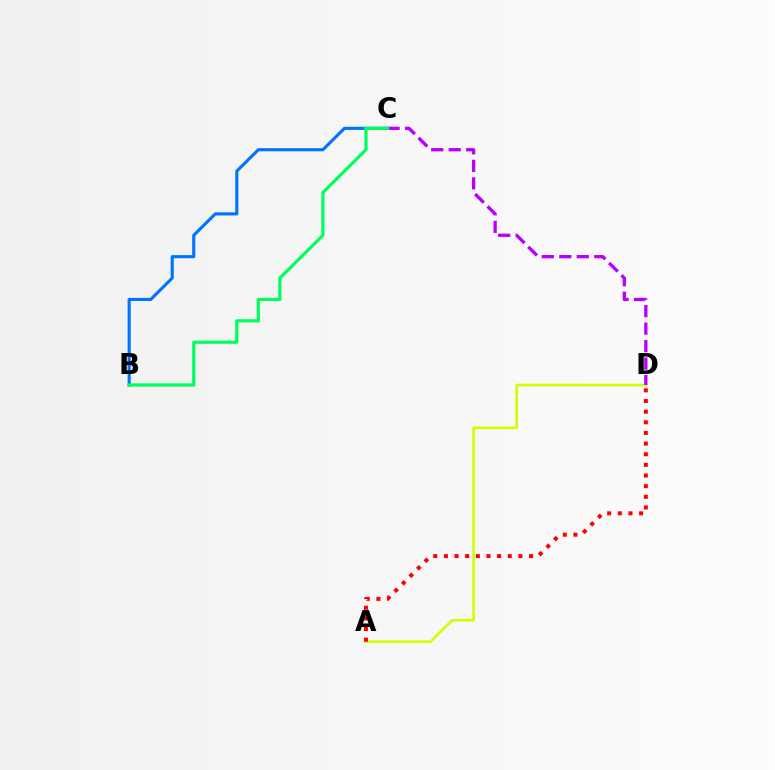{('A', 'D'): [{'color': '#d1ff00', 'line_style': 'solid', 'thickness': 1.89}, {'color': '#ff0000', 'line_style': 'dotted', 'thickness': 2.89}], ('C', 'D'): [{'color': '#b900ff', 'line_style': 'dashed', 'thickness': 2.38}], ('B', 'C'): [{'color': '#0074ff', 'line_style': 'solid', 'thickness': 2.25}, {'color': '#00ff5c', 'line_style': 'solid', 'thickness': 2.31}]}